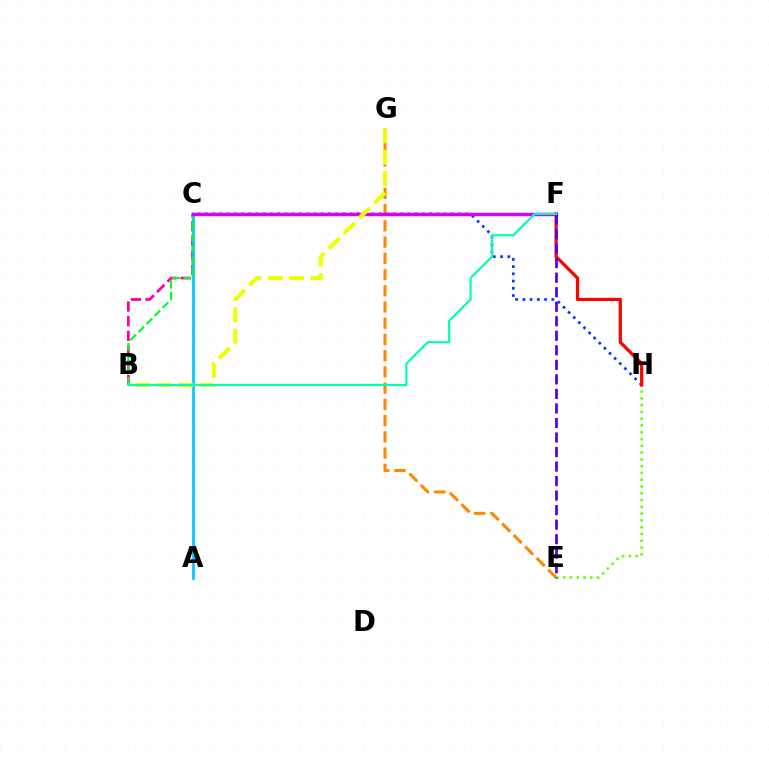{('C', 'H'): [{'color': '#003fff', 'line_style': 'dotted', 'thickness': 1.96}], ('E', 'G'): [{'color': '#ff8800', 'line_style': 'dashed', 'thickness': 2.2}], ('E', 'H'): [{'color': '#66ff00', 'line_style': 'dotted', 'thickness': 1.84}], ('B', 'C'): [{'color': '#ff00a0', 'line_style': 'dashed', 'thickness': 1.99}, {'color': '#00ff27', 'line_style': 'dashed', 'thickness': 1.55}], ('A', 'C'): [{'color': '#00c7ff', 'line_style': 'solid', 'thickness': 1.94}], ('F', 'H'): [{'color': '#ff0000', 'line_style': 'solid', 'thickness': 2.33}], ('C', 'F'): [{'color': '#d600ff', 'line_style': 'solid', 'thickness': 2.47}], ('B', 'G'): [{'color': '#eeff00', 'line_style': 'dashed', 'thickness': 2.91}], ('E', 'F'): [{'color': '#4f00ff', 'line_style': 'dashed', 'thickness': 1.97}], ('B', 'F'): [{'color': '#00ffaf', 'line_style': 'solid', 'thickness': 1.56}]}